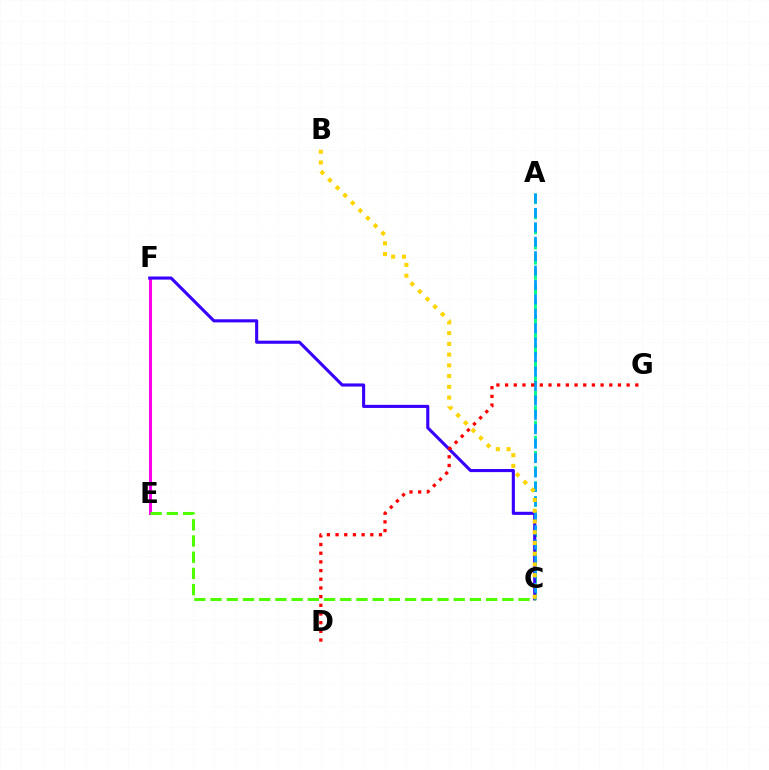{('A', 'C'): [{'color': '#00ff86', 'line_style': 'dashed', 'thickness': 2.06}, {'color': '#009eff', 'line_style': 'dashed', 'thickness': 1.96}], ('E', 'F'): [{'color': '#ff00ed', 'line_style': 'solid', 'thickness': 2.2}], ('C', 'F'): [{'color': '#3700ff', 'line_style': 'solid', 'thickness': 2.24}], ('C', 'E'): [{'color': '#4fff00', 'line_style': 'dashed', 'thickness': 2.2}], ('D', 'G'): [{'color': '#ff0000', 'line_style': 'dotted', 'thickness': 2.36}], ('B', 'C'): [{'color': '#ffd500', 'line_style': 'dotted', 'thickness': 2.92}]}